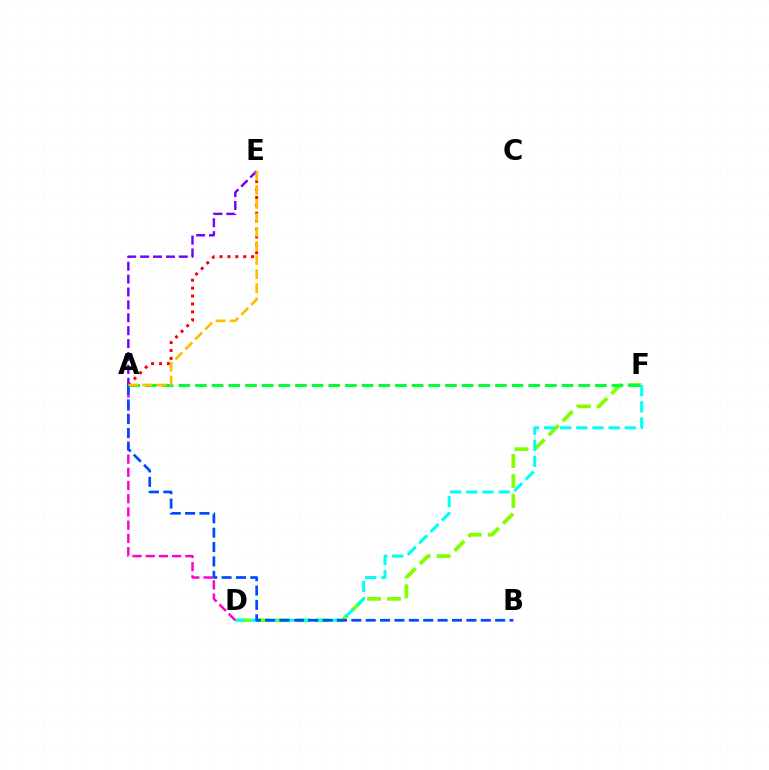{('D', 'F'): [{'color': '#84ff00', 'line_style': 'dashed', 'thickness': 2.71}, {'color': '#00fff6', 'line_style': 'dashed', 'thickness': 2.2}], ('A', 'E'): [{'color': '#ff0000', 'line_style': 'dotted', 'thickness': 2.15}, {'color': '#7200ff', 'line_style': 'dashed', 'thickness': 1.75}, {'color': '#ffbd00', 'line_style': 'dashed', 'thickness': 1.91}], ('A', 'D'): [{'color': '#ff00cf', 'line_style': 'dashed', 'thickness': 1.79}], ('A', 'F'): [{'color': '#00ff39', 'line_style': 'dashed', 'thickness': 2.26}], ('A', 'B'): [{'color': '#004bff', 'line_style': 'dashed', 'thickness': 1.95}]}